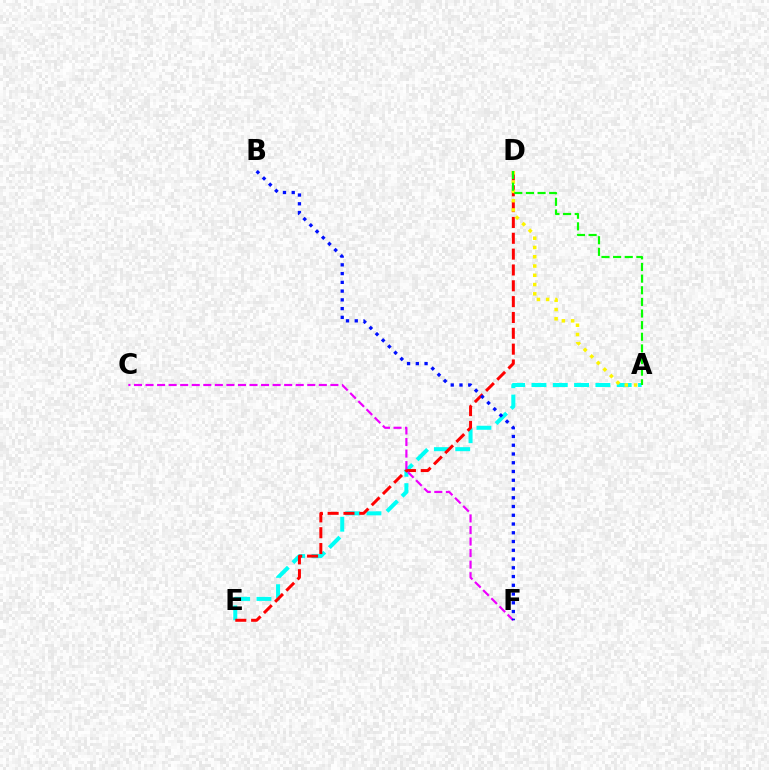{('A', 'E'): [{'color': '#00fff6', 'line_style': 'dashed', 'thickness': 2.9}], ('D', 'E'): [{'color': '#ff0000', 'line_style': 'dashed', 'thickness': 2.15}], ('C', 'F'): [{'color': '#ee00ff', 'line_style': 'dashed', 'thickness': 1.57}], ('A', 'D'): [{'color': '#fcf500', 'line_style': 'dotted', 'thickness': 2.52}, {'color': '#08ff00', 'line_style': 'dashed', 'thickness': 1.58}], ('B', 'F'): [{'color': '#0010ff', 'line_style': 'dotted', 'thickness': 2.38}]}